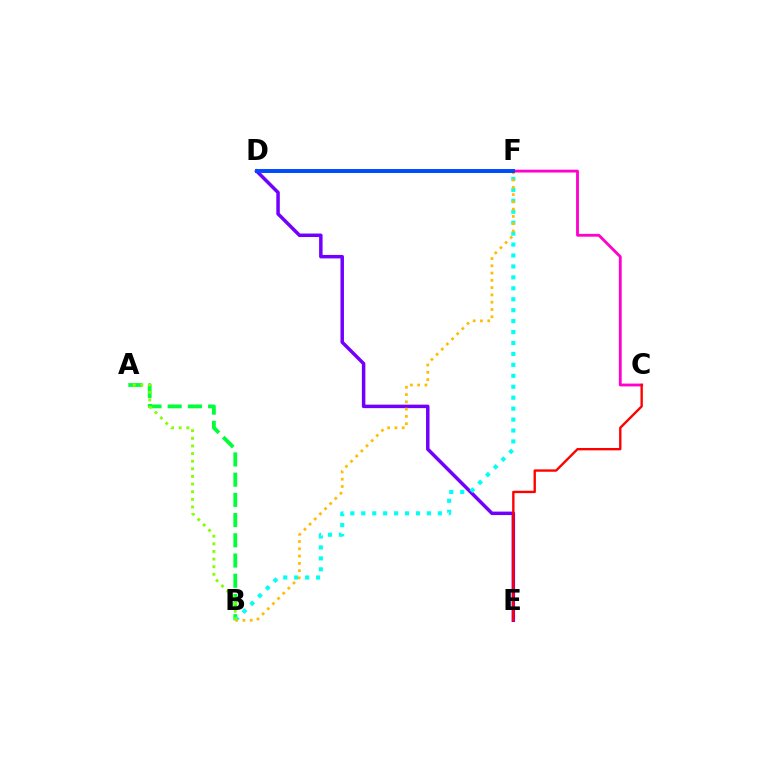{('D', 'E'): [{'color': '#7200ff', 'line_style': 'solid', 'thickness': 2.51}], ('A', 'B'): [{'color': '#00ff39', 'line_style': 'dashed', 'thickness': 2.75}, {'color': '#84ff00', 'line_style': 'dotted', 'thickness': 2.07}], ('B', 'F'): [{'color': '#00fff6', 'line_style': 'dotted', 'thickness': 2.97}, {'color': '#ffbd00', 'line_style': 'dotted', 'thickness': 1.98}], ('C', 'F'): [{'color': '#ff00cf', 'line_style': 'solid', 'thickness': 2.04}], ('C', 'E'): [{'color': '#ff0000', 'line_style': 'solid', 'thickness': 1.7}], ('D', 'F'): [{'color': '#004bff', 'line_style': 'solid', 'thickness': 2.84}]}